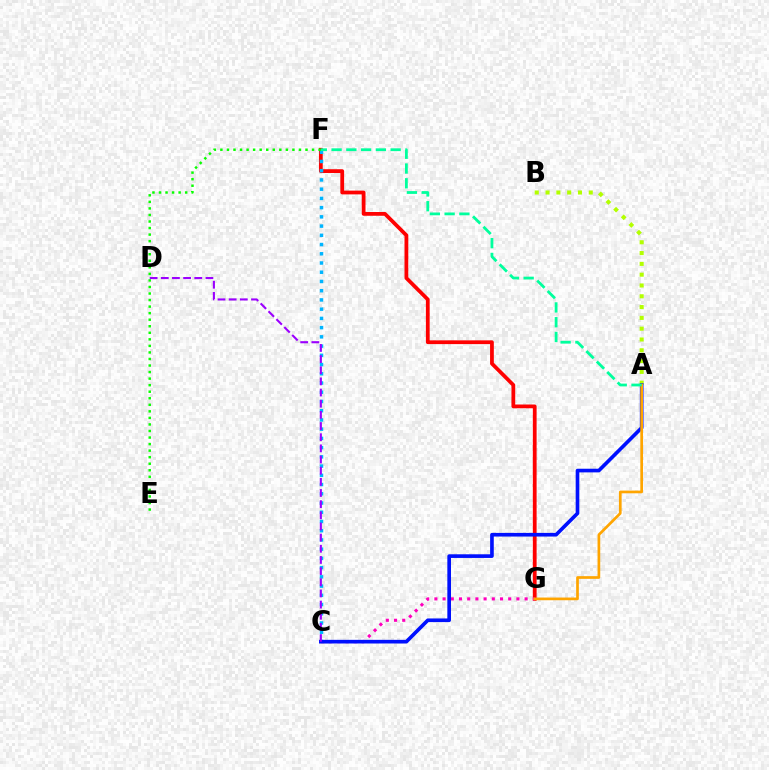{('F', 'G'): [{'color': '#ff0000', 'line_style': 'solid', 'thickness': 2.71}], ('C', 'G'): [{'color': '#ff00bd', 'line_style': 'dotted', 'thickness': 2.23}], ('C', 'F'): [{'color': '#00b5ff', 'line_style': 'dotted', 'thickness': 2.51}], ('A', 'B'): [{'color': '#b3ff00', 'line_style': 'dotted', 'thickness': 2.93}], ('A', 'C'): [{'color': '#0010ff', 'line_style': 'solid', 'thickness': 2.63}], ('E', 'F'): [{'color': '#08ff00', 'line_style': 'dotted', 'thickness': 1.78}], ('A', 'G'): [{'color': '#ffa500', 'line_style': 'solid', 'thickness': 1.94}], ('C', 'D'): [{'color': '#9b00ff', 'line_style': 'dashed', 'thickness': 1.52}], ('A', 'F'): [{'color': '#00ff9d', 'line_style': 'dashed', 'thickness': 2.01}]}